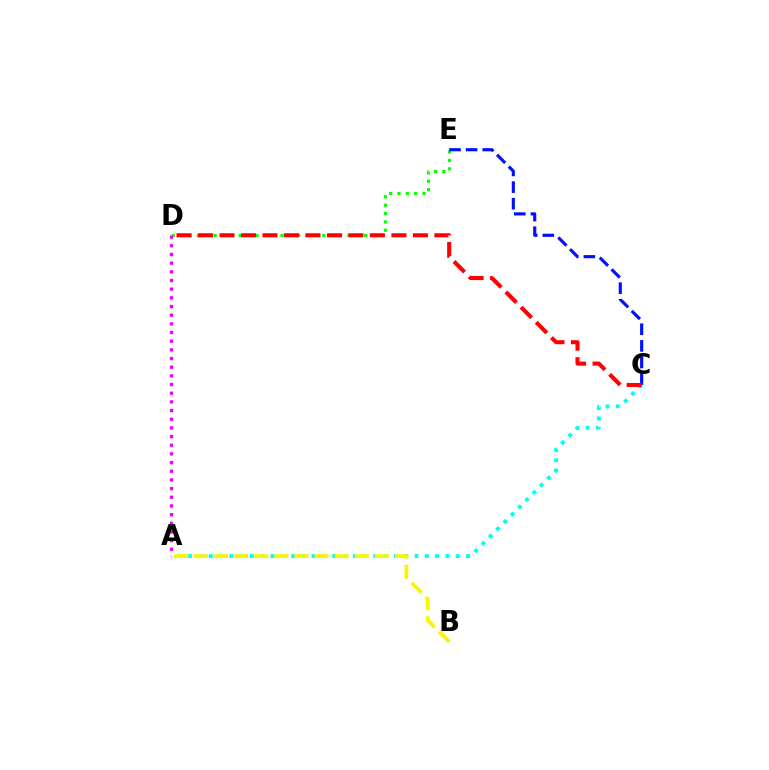{('D', 'E'): [{'color': '#08ff00', 'line_style': 'dotted', 'thickness': 2.27}], ('A', 'C'): [{'color': '#00fff6', 'line_style': 'dotted', 'thickness': 2.8}], ('A', 'D'): [{'color': '#ee00ff', 'line_style': 'dotted', 'thickness': 2.36}], ('C', 'E'): [{'color': '#0010ff', 'line_style': 'dashed', 'thickness': 2.26}], ('A', 'B'): [{'color': '#fcf500', 'line_style': 'dashed', 'thickness': 2.73}], ('C', 'D'): [{'color': '#ff0000', 'line_style': 'dashed', 'thickness': 2.92}]}